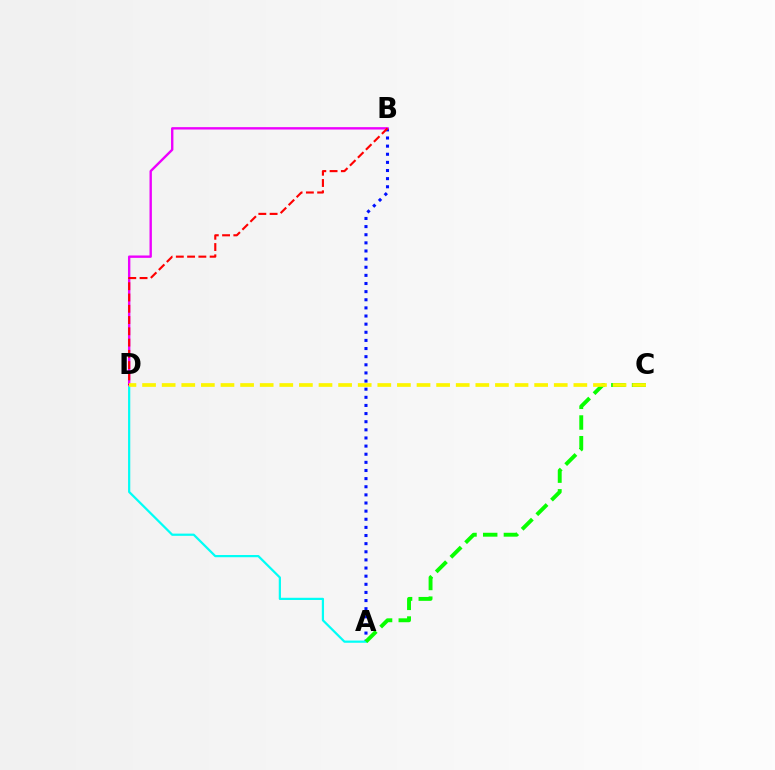{('A', 'B'): [{'color': '#0010ff', 'line_style': 'dotted', 'thickness': 2.21}], ('A', 'D'): [{'color': '#00fff6', 'line_style': 'solid', 'thickness': 1.6}], ('B', 'D'): [{'color': '#ee00ff', 'line_style': 'solid', 'thickness': 1.71}, {'color': '#ff0000', 'line_style': 'dashed', 'thickness': 1.53}], ('A', 'C'): [{'color': '#08ff00', 'line_style': 'dashed', 'thickness': 2.81}], ('C', 'D'): [{'color': '#fcf500', 'line_style': 'dashed', 'thickness': 2.66}]}